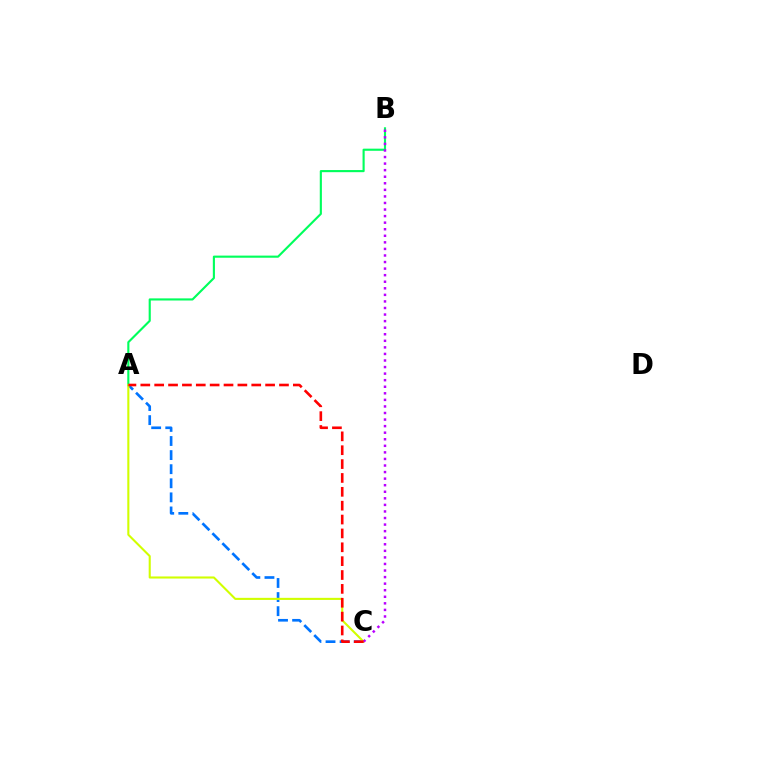{('A', 'B'): [{'color': '#00ff5c', 'line_style': 'solid', 'thickness': 1.53}], ('A', 'C'): [{'color': '#0074ff', 'line_style': 'dashed', 'thickness': 1.91}, {'color': '#d1ff00', 'line_style': 'solid', 'thickness': 1.51}, {'color': '#ff0000', 'line_style': 'dashed', 'thickness': 1.88}], ('B', 'C'): [{'color': '#b900ff', 'line_style': 'dotted', 'thickness': 1.78}]}